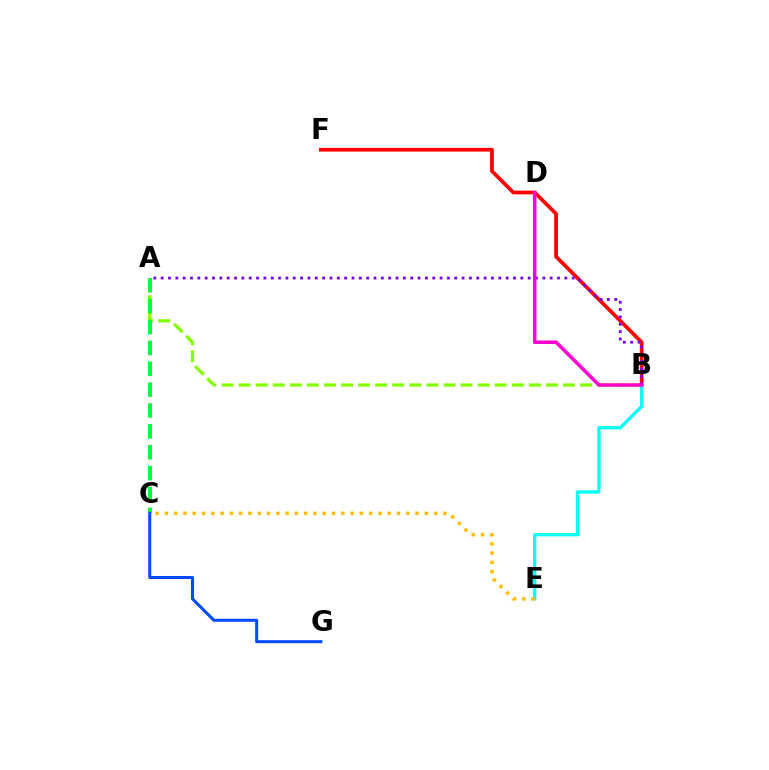{('A', 'B'): [{'color': '#84ff00', 'line_style': 'dashed', 'thickness': 2.32}, {'color': '#7200ff', 'line_style': 'dotted', 'thickness': 1.99}], ('B', 'F'): [{'color': '#ff0000', 'line_style': 'solid', 'thickness': 2.68}], ('A', 'C'): [{'color': '#00ff39', 'line_style': 'dashed', 'thickness': 2.84}], ('B', 'E'): [{'color': '#00fff6', 'line_style': 'solid', 'thickness': 2.33}], ('C', 'G'): [{'color': '#004bff', 'line_style': 'solid', 'thickness': 2.18}], ('C', 'E'): [{'color': '#ffbd00', 'line_style': 'dotted', 'thickness': 2.52}], ('B', 'D'): [{'color': '#ff00cf', 'line_style': 'solid', 'thickness': 2.53}]}